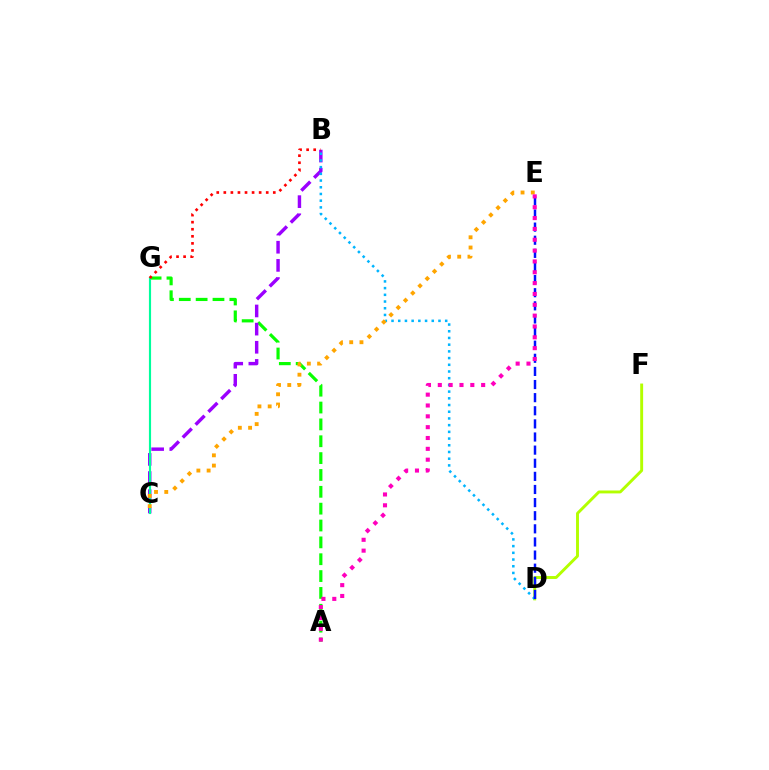{('D', 'F'): [{'color': '#b3ff00', 'line_style': 'solid', 'thickness': 2.1}], ('A', 'G'): [{'color': '#08ff00', 'line_style': 'dashed', 'thickness': 2.29}], ('B', 'C'): [{'color': '#9b00ff', 'line_style': 'dashed', 'thickness': 2.47}], ('C', 'G'): [{'color': '#00ff9d', 'line_style': 'solid', 'thickness': 1.55}], ('B', 'G'): [{'color': '#ff0000', 'line_style': 'dotted', 'thickness': 1.92}], ('B', 'D'): [{'color': '#00b5ff', 'line_style': 'dotted', 'thickness': 1.82}], ('C', 'E'): [{'color': '#ffa500', 'line_style': 'dotted', 'thickness': 2.78}], ('D', 'E'): [{'color': '#0010ff', 'line_style': 'dashed', 'thickness': 1.78}], ('A', 'E'): [{'color': '#ff00bd', 'line_style': 'dotted', 'thickness': 2.94}]}